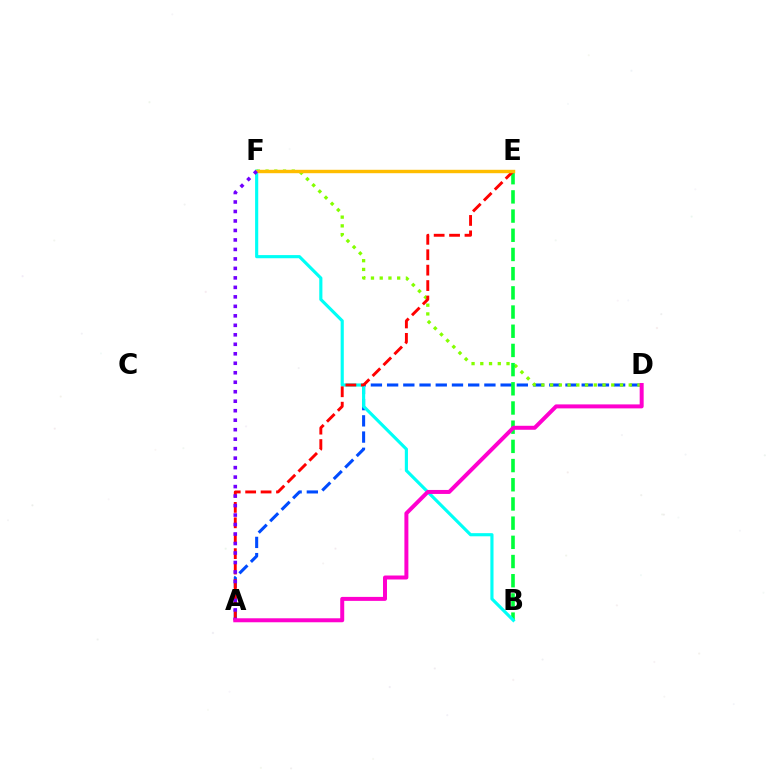{('A', 'D'): [{'color': '#004bff', 'line_style': 'dashed', 'thickness': 2.2}, {'color': '#ff00cf', 'line_style': 'solid', 'thickness': 2.87}], ('D', 'F'): [{'color': '#84ff00', 'line_style': 'dotted', 'thickness': 2.37}], ('B', 'E'): [{'color': '#00ff39', 'line_style': 'dashed', 'thickness': 2.61}], ('B', 'F'): [{'color': '#00fff6', 'line_style': 'solid', 'thickness': 2.26}], ('A', 'E'): [{'color': '#ff0000', 'line_style': 'dashed', 'thickness': 2.09}], ('E', 'F'): [{'color': '#ffbd00', 'line_style': 'solid', 'thickness': 2.46}], ('A', 'F'): [{'color': '#7200ff', 'line_style': 'dotted', 'thickness': 2.58}]}